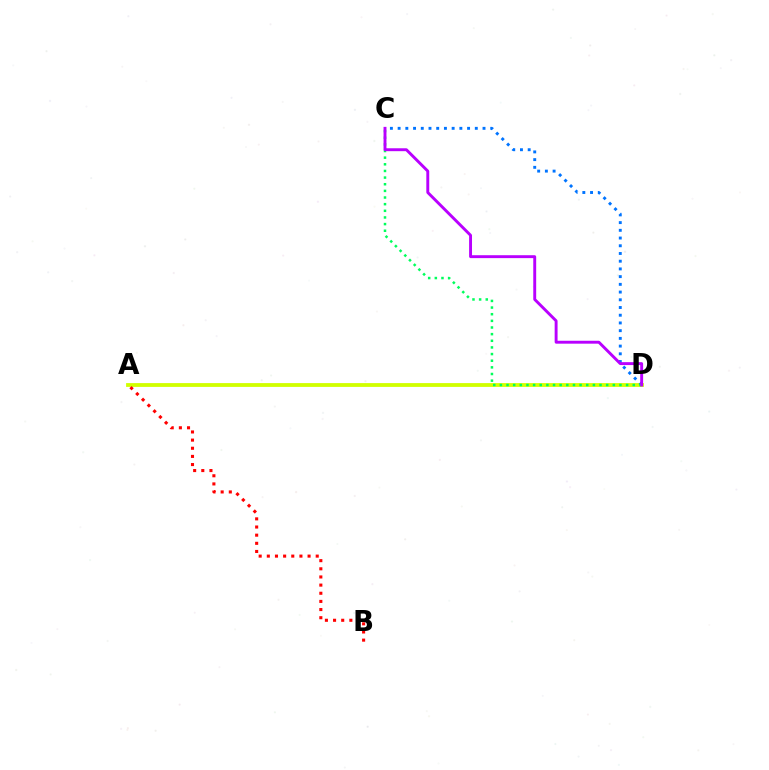{('A', 'D'): [{'color': '#d1ff00', 'line_style': 'solid', 'thickness': 2.74}], ('C', 'D'): [{'color': '#0074ff', 'line_style': 'dotted', 'thickness': 2.1}, {'color': '#00ff5c', 'line_style': 'dotted', 'thickness': 1.81}, {'color': '#b900ff', 'line_style': 'solid', 'thickness': 2.1}], ('A', 'B'): [{'color': '#ff0000', 'line_style': 'dotted', 'thickness': 2.21}]}